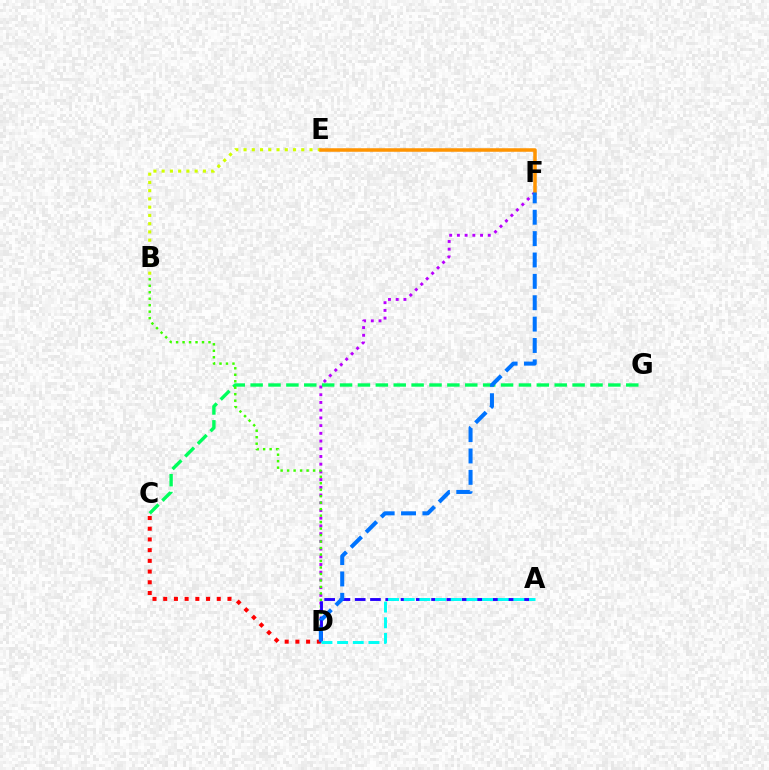{('D', 'F'): [{'color': '#b900ff', 'line_style': 'dotted', 'thickness': 2.1}, {'color': '#0074ff', 'line_style': 'dashed', 'thickness': 2.9}], ('C', 'G'): [{'color': '#00ff5c', 'line_style': 'dashed', 'thickness': 2.43}], ('B', 'E'): [{'color': '#d1ff00', 'line_style': 'dotted', 'thickness': 2.24}], ('C', 'D'): [{'color': '#ff0000', 'line_style': 'dotted', 'thickness': 2.91}], ('B', 'D'): [{'color': '#3dff00', 'line_style': 'dotted', 'thickness': 1.76}], ('E', 'F'): [{'color': '#ff00ac', 'line_style': 'dotted', 'thickness': 1.54}, {'color': '#ff9400', 'line_style': 'solid', 'thickness': 2.53}], ('A', 'D'): [{'color': '#2500ff', 'line_style': 'dashed', 'thickness': 2.07}, {'color': '#00fff6', 'line_style': 'dashed', 'thickness': 2.13}]}